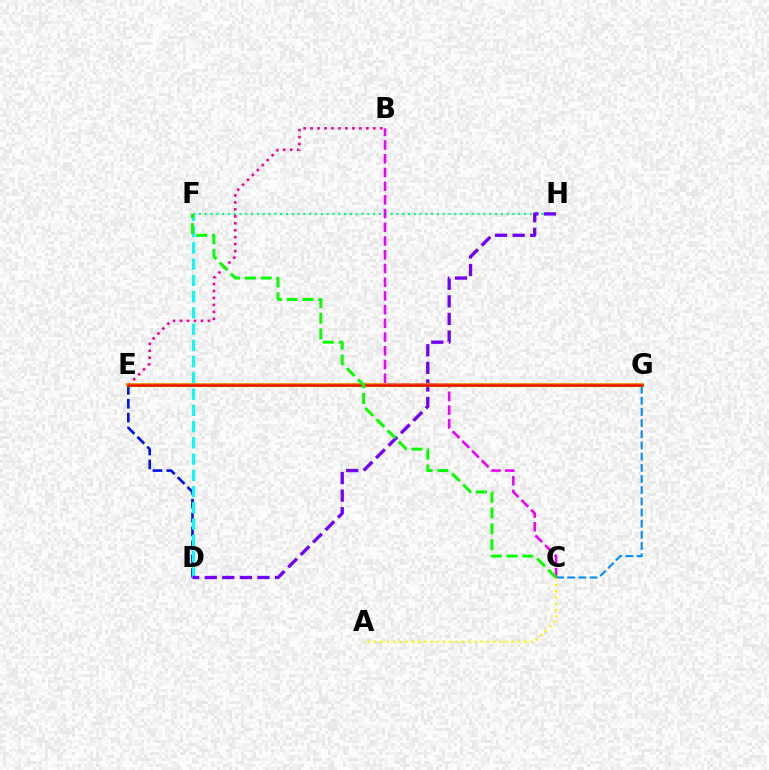{('B', 'E'): [{'color': '#ff0094', 'line_style': 'dotted', 'thickness': 1.89}], ('F', 'H'): [{'color': '#00ff74', 'line_style': 'dotted', 'thickness': 1.58}], ('D', 'E'): [{'color': '#0010ff', 'line_style': 'dashed', 'thickness': 1.89}], ('D', 'F'): [{'color': '#00fff6', 'line_style': 'dashed', 'thickness': 2.21}], ('D', 'H'): [{'color': '#7200ff', 'line_style': 'dashed', 'thickness': 2.39}], ('C', 'G'): [{'color': '#008cff', 'line_style': 'dashed', 'thickness': 1.52}], ('A', 'C'): [{'color': '#fcf500', 'line_style': 'dotted', 'thickness': 1.7}], ('E', 'G'): [{'color': '#ff7c00', 'line_style': 'solid', 'thickness': 2.65}, {'color': '#84ff00', 'line_style': 'solid', 'thickness': 2.25}, {'color': '#ff0000', 'line_style': 'solid', 'thickness': 1.81}], ('B', 'C'): [{'color': '#ee00ff', 'line_style': 'dashed', 'thickness': 1.86}], ('C', 'F'): [{'color': '#08ff00', 'line_style': 'dashed', 'thickness': 2.15}]}